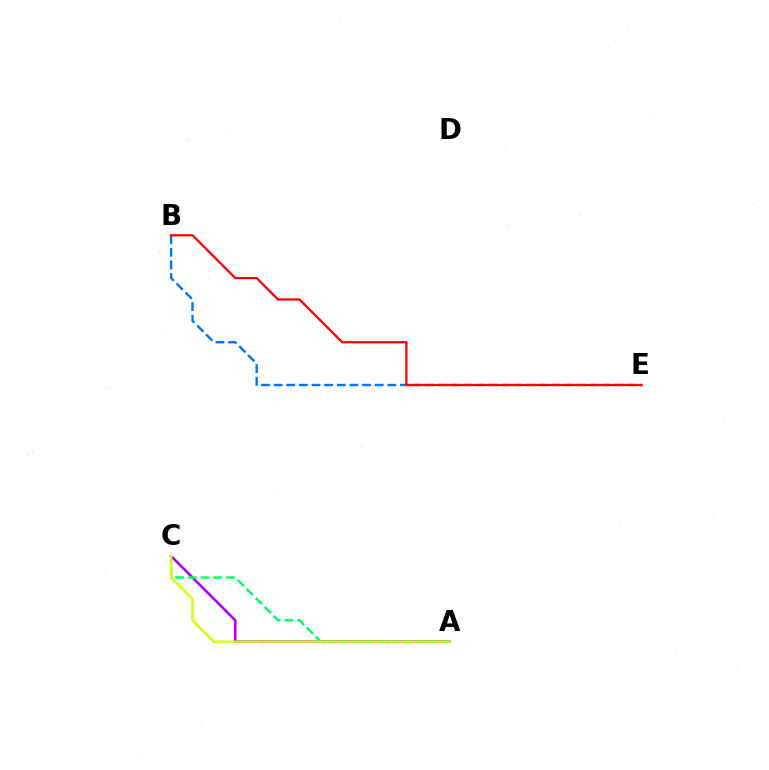{('A', 'C'): [{'color': '#b900ff', 'line_style': 'solid', 'thickness': 1.92}, {'color': '#00ff5c', 'line_style': 'dashed', 'thickness': 1.73}, {'color': '#d1ff00', 'line_style': 'solid', 'thickness': 1.69}], ('B', 'E'): [{'color': '#0074ff', 'line_style': 'dashed', 'thickness': 1.72}, {'color': '#ff0000', 'line_style': 'solid', 'thickness': 1.63}]}